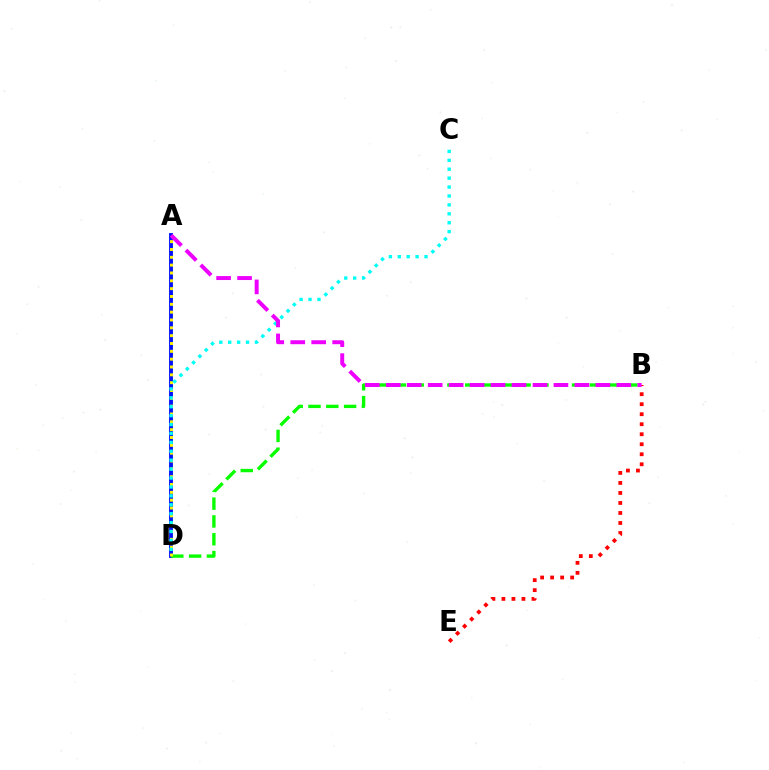{('A', 'D'): [{'color': '#0010ff', 'line_style': 'solid', 'thickness': 2.78}, {'color': '#fcf500', 'line_style': 'dotted', 'thickness': 2.13}], ('B', 'D'): [{'color': '#08ff00', 'line_style': 'dashed', 'thickness': 2.42}], ('B', 'E'): [{'color': '#ff0000', 'line_style': 'dotted', 'thickness': 2.72}], ('C', 'D'): [{'color': '#00fff6', 'line_style': 'dotted', 'thickness': 2.42}], ('A', 'B'): [{'color': '#ee00ff', 'line_style': 'dashed', 'thickness': 2.85}]}